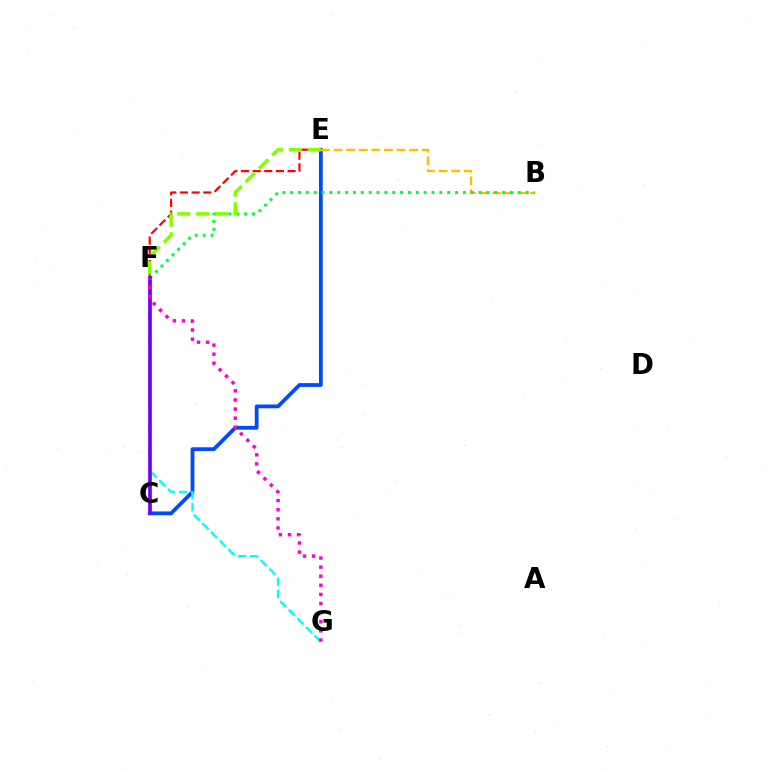{('C', 'E'): [{'color': '#004bff', 'line_style': 'solid', 'thickness': 2.73}], ('E', 'F'): [{'color': '#ff0000', 'line_style': 'dashed', 'thickness': 1.58}, {'color': '#84ff00', 'line_style': 'dashed', 'thickness': 2.56}], ('B', 'E'): [{'color': '#ffbd00', 'line_style': 'dashed', 'thickness': 1.71}], ('B', 'F'): [{'color': '#00ff39', 'line_style': 'dotted', 'thickness': 2.13}], ('F', 'G'): [{'color': '#00fff6', 'line_style': 'dashed', 'thickness': 1.66}, {'color': '#ff00cf', 'line_style': 'dotted', 'thickness': 2.47}], ('C', 'F'): [{'color': '#7200ff', 'line_style': 'solid', 'thickness': 2.69}]}